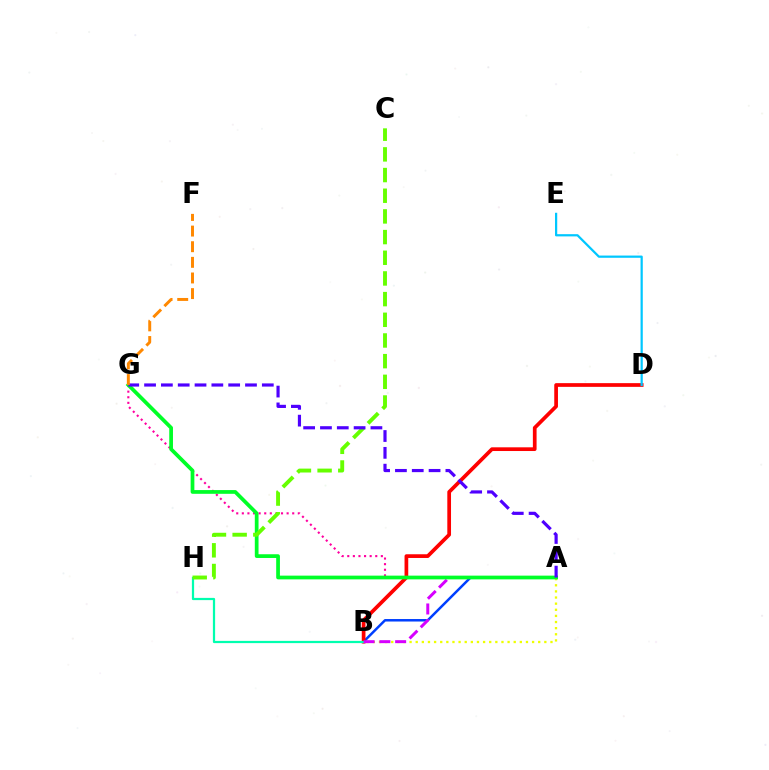{('A', 'G'): [{'color': '#ff00a0', 'line_style': 'dotted', 'thickness': 1.52}, {'color': '#00ff27', 'line_style': 'solid', 'thickness': 2.69}, {'color': '#4f00ff', 'line_style': 'dashed', 'thickness': 2.29}], ('A', 'B'): [{'color': '#003fff', 'line_style': 'solid', 'thickness': 1.79}, {'color': '#eeff00', 'line_style': 'dotted', 'thickness': 1.66}, {'color': '#d600ff', 'line_style': 'dashed', 'thickness': 2.14}], ('B', 'D'): [{'color': '#ff0000', 'line_style': 'solid', 'thickness': 2.67}], ('D', 'E'): [{'color': '#00c7ff', 'line_style': 'solid', 'thickness': 1.6}], ('B', 'H'): [{'color': '#00ffaf', 'line_style': 'solid', 'thickness': 1.6}], ('C', 'H'): [{'color': '#66ff00', 'line_style': 'dashed', 'thickness': 2.81}], ('F', 'G'): [{'color': '#ff8800', 'line_style': 'dashed', 'thickness': 2.12}]}